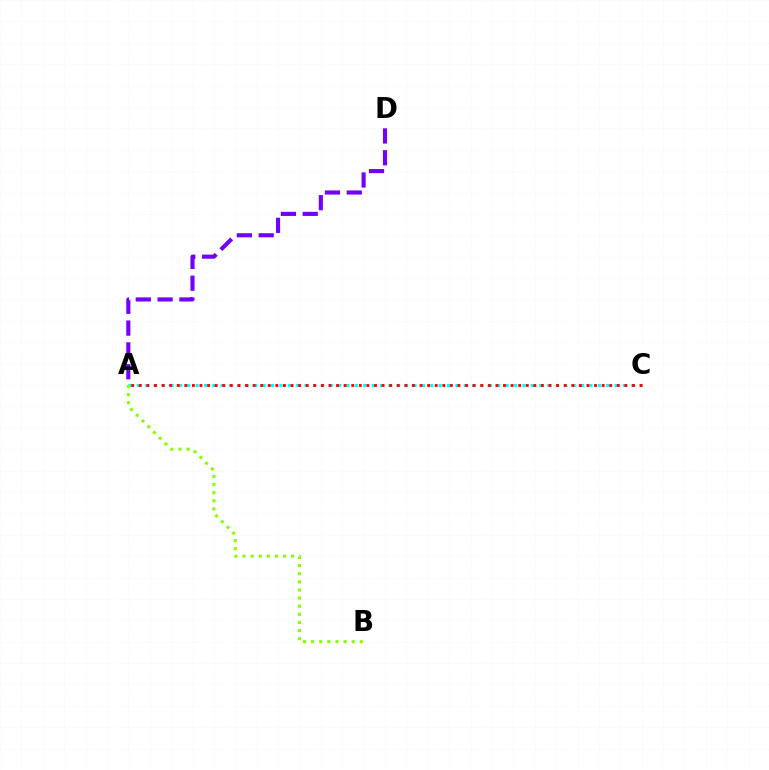{('A', 'C'): [{'color': '#00fff6', 'line_style': 'dotted', 'thickness': 2.28}, {'color': '#ff0000', 'line_style': 'dotted', 'thickness': 2.06}], ('A', 'B'): [{'color': '#84ff00', 'line_style': 'dotted', 'thickness': 2.2}], ('A', 'D'): [{'color': '#7200ff', 'line_style': 'dashed', 'thickness': 2.96}]}